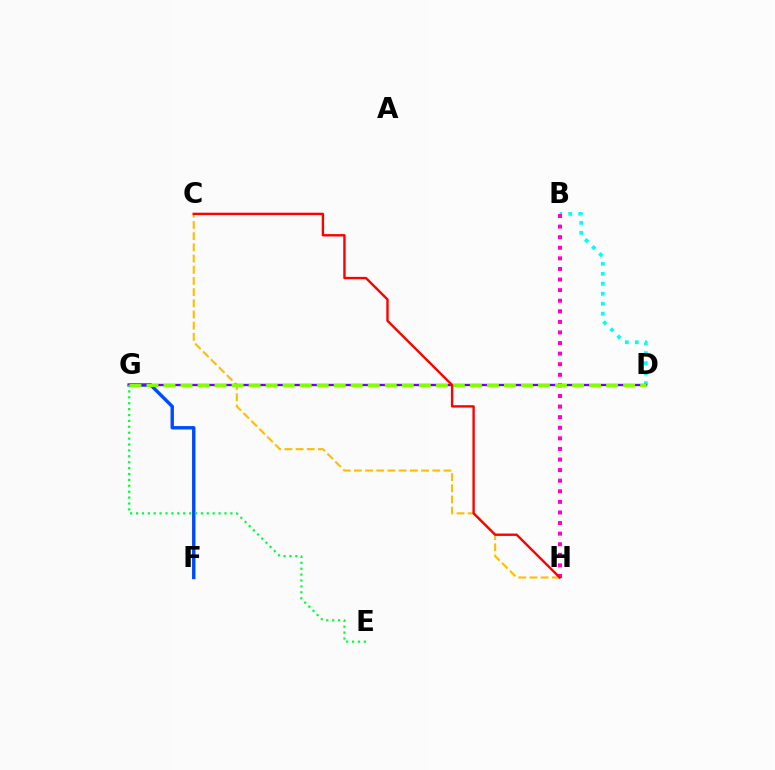{('F', 'G'): [{'color': '#004bff', 'line_style': 'solid', 'thickness': 2.45}], ('C', 'H'): [{'color': '#ffbd00', 'line_style': 'dashed', 'thickness': 1.52}, {'color': '#ff0000', 'line_style': 'solid', 'thickness': 1.72}], ('B', 'D'): [{'color': '#00fff6', 'line_style': 'dotted', 'thickness': 2.71}], ('D', 'G'): [{'color': '#7200ff', 'line_style': 'solid', 'thickness': 1.7}, {'color': '#84ff00', 'line_style': 'dashed', 'thickness': 2.31}], ('B', 'H'): [{'color': '#ff00cf', 'line_style': 'dotted', 'thickness': 2.88}], ('E', 'G'): [{'color': '#00ff39', 'line_style': 'dotted', 'thickness': 1.6}]}